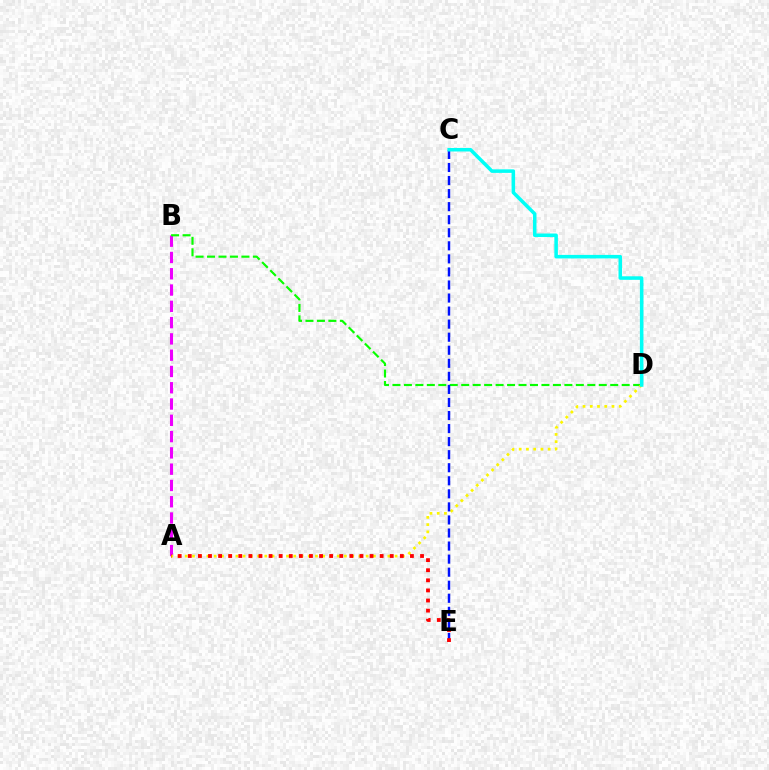{('A', 'B'): [{'color': '#ee00ff', 'line_style': 'dashed', 'thickness': 2.21}], ('B', 'D'): [{'color': '#08ff00', 'line_style': 'dashed', 'thickness': 1.56}], ('A', 'D'): [{'color': '#fcf500', 'line_style': 'dotted', 'thickness': 1.97}], ('C', 'E'): [{'color': '#0010ff', 'line_style': 'dashed', 'thickness': 1.77}], ('A', 'E'): [{'color': '#ff0000', 'line_style': 'dotted', 'thickness': 2.74}], ('C', 'D'): [{'color': '#00fff6', 'line_style': 'solid', 'thickness': 2.54}]}